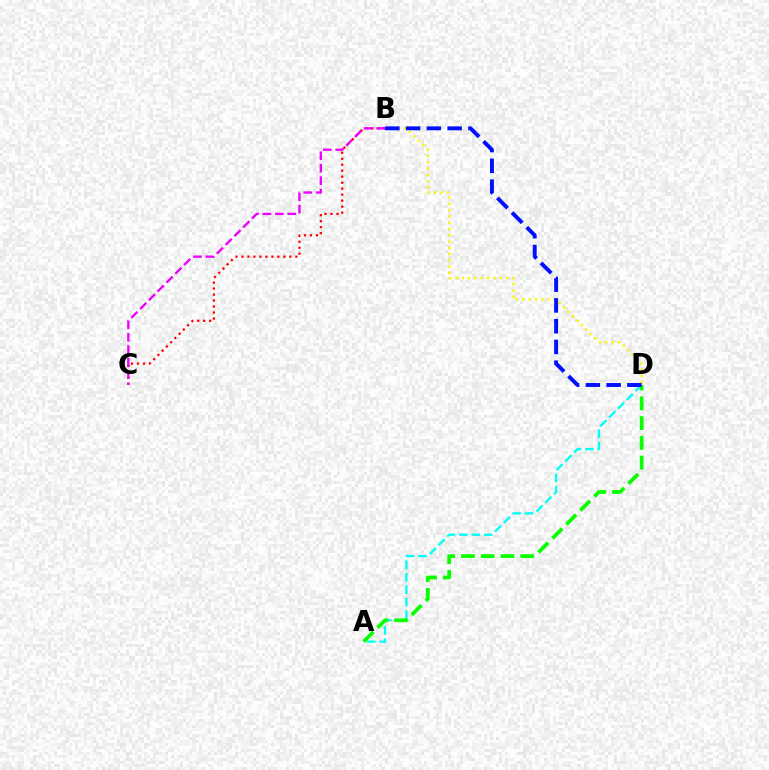{('A', 'D'): [{'color': '#00fff6', 'line_style': 'dashed', 'thickness': 1.69}, {'color': '#08ff00', 'line_style': 'dashed', 'thickness': 2.68}], ('B', 'C'): [{'color': '#ff0000', 'line_style': 'dotted', 'thickness': 1.63}, {'color': '#ee00ff', 'line_style': 'dashed', 'thickness': 1.69}], ('B', 'D'): [{'color': '#fcf500', 'line_style': 'dotted', 'thickness': 1.71}, {'color': '#0010ff', 'line_style': 'dashed', 'thickness': 2.82}]}